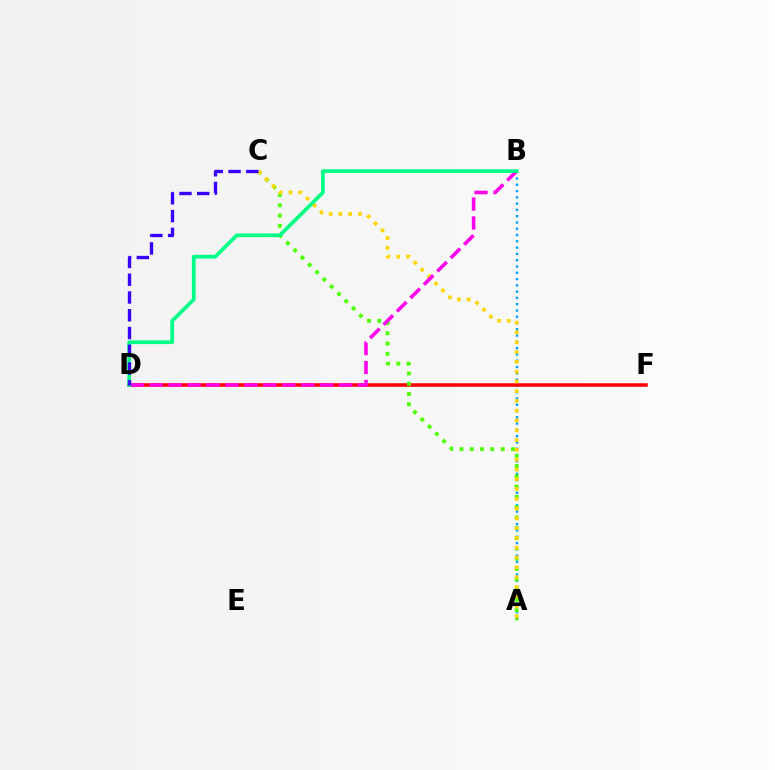{('A', 'B'): [{'color': '#009eff', 'line_style': 'dotted', 'thickness': 1.71}], ('D', 'F'): [{'color': '#ff0000', 'line_style': 'solid', 'thickness': 2.53}], ('A', 'C'): [{'color': '#4fff00', 'line_style': 'dotted', 'thickness': 2.8}, {'color': '#ffd500', 'line_style': 'dotted', 'thickness': 2.66}], ('B', 'D'): [{'color': '#ff00ed', 'line_style': 'dashed', 'thickness': 2.57}, {'color': '#00ff86', 'line_style': 'solid', 'thickness': 2.67}], ('C', 'D'): [{'color': '#3700ff', 'line_style': 'dashed', 'thickness': 2.41}]}